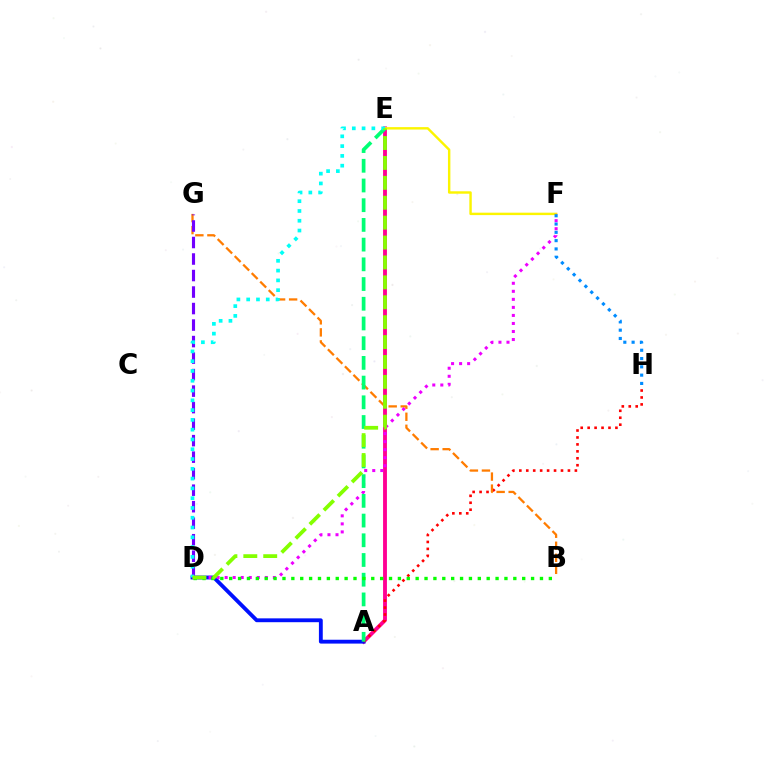{('A', 'E'): [{'color': '#ff0094', 'line_style': 'solid', 'thickness': 2.78}, {'color': '#00ff74', 'line_style': 'dashed', 'thickness': 2.68}], ('A', 'D'): [{'color': '#0010ff', 'line_style': 'solid', 'thickness': 2.77}], ('A', 'H'): [{'color': '#ff0000', 'line_style': 'dotted', 'thickness': 1.89}], ('E', 'F'): [{'color': '#fcf500', 'line_style': 'solid', 'thickness': 1.74}], ('B', 'G'): [{'color': '#ff7c00', 'line_style': 'dashed', 'thickness': 1.63}], ('D', 'F'): [{'color': '#ee00ff', 'line_style': 'dotted', 'thickness': 2.18}], ('B', 'D'): [{'color': '#08ff00', 'line_style': 'dotted', 'thickness': 2.41}], ('D', 'G'): [{'color': '#7200ff', 'line_style': 'dashed', 'thickness': 2.24}], ('F', 'H'): [{'color': '#008cff', 'line_style': 'dotted', 'thickness': 2.25}], ('D', 'E'): [{'color': '#00fff6', 'line_style': 'dotted', 'thickness': 2.66}, {'color': '#84ff00', 'line_style': 'dashed', 'thickness': 2.7}]}